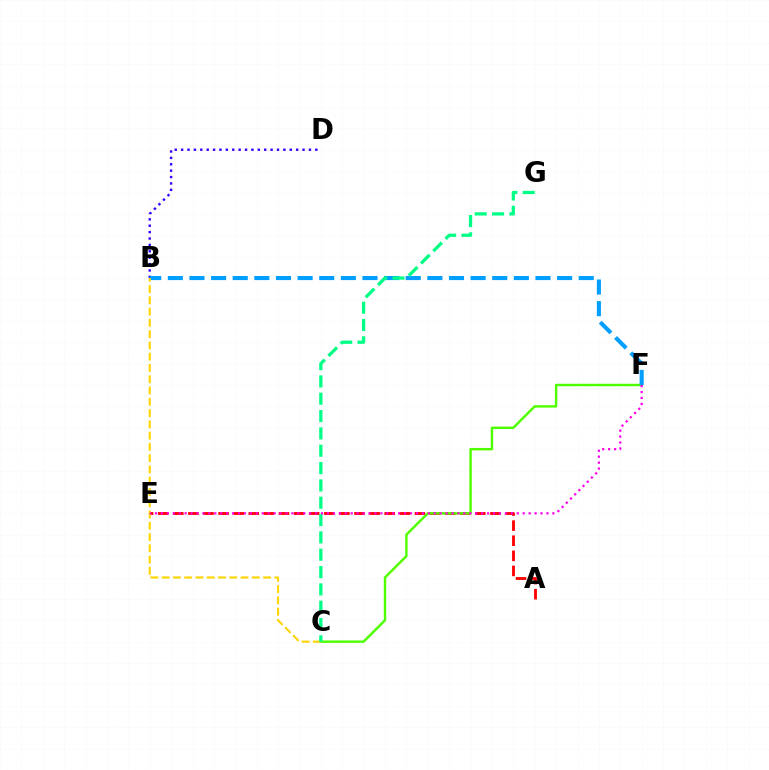{('A', 'E'): [{'color': '#ff0000', 'line_style': 'dashed', 'thickness': 2.05}], ('B', 'D'): [{'color': '#3700ff', 'line_style': 'dotted', 'thickness': 1.74}], ('C', 'F'): [{'color': '#4fff00', 'line_style': 'solid', 'thickness': 1.75}], ('B', 'F'): [{'color': '#009eff', 'line_style': 'dashed', 'thickness': 2.94}], ('B', 'C'): [{'color': '#ffd500', 'line_style': 'dashed', 'thickness': 1.53}], ('C', 'G'): [{'color': '#00ff86', 'line_style': 'dashed', 'thickness': 2.35}], ('E', 'F'): [{'color': '#ff00ed', 'line_style': 'dotted', 'thickness': 1.61}]}